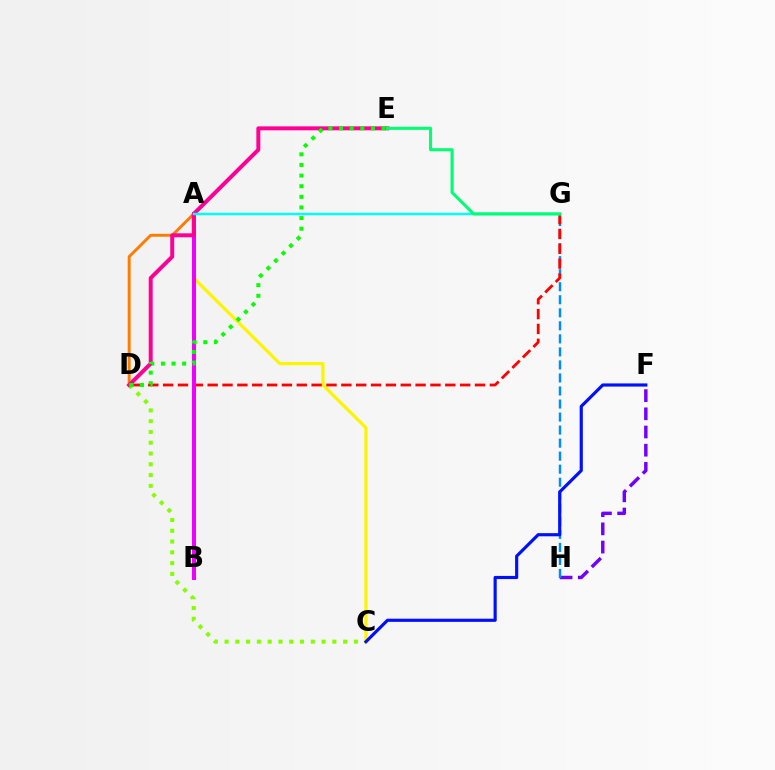{('F', 'H'): [{'color': '#7200ff', 'line_style': 'dashed', 'thickness': 2.47}], ('C', 'D'): [{'color': '#84ff00', 'line_style': 'dotted', 'thickness': 2.93}], ('A', 'C'): [{'color': '#fcf500', 'line_style': 'solid', 'thickness': 2.33}], ('G', 'H'): [{'color': '#008cff', 'line_style': 'dashed', 'thickness': 1.77}], ('D', 'G'): [{'color': '#ff0000', 'line_style': 'dashed', 'thickness': 2.02}], ('A', 'B'): [{'color': '#ee00ff', 'line_style': 'solid', 'thickness': 2.86}], ('A', 'D'): [{'color': '#ff7c00', 'line_style': 'solid', 'thickness': 2.11}], ('D', 'E'): [{'color': '#ff0094', 'line_style': 'solid', 'thickness': 2.85}, {'color': '#08ff00', 'line_style': 'dotted', 'thickness': 2.89}], ('A', 'G'): [{'color': '#00fff6', 'line_style': 'solid', 'thickness': 1.79}], ('C', 'F'): [{'color': '#0010ff', 'line_style': 'solid', 'thickness': 2.27}], ('E', 'G'): [{'color': '#00ff74', 'line_style': 'solid', 'thickness': 2.21}]}